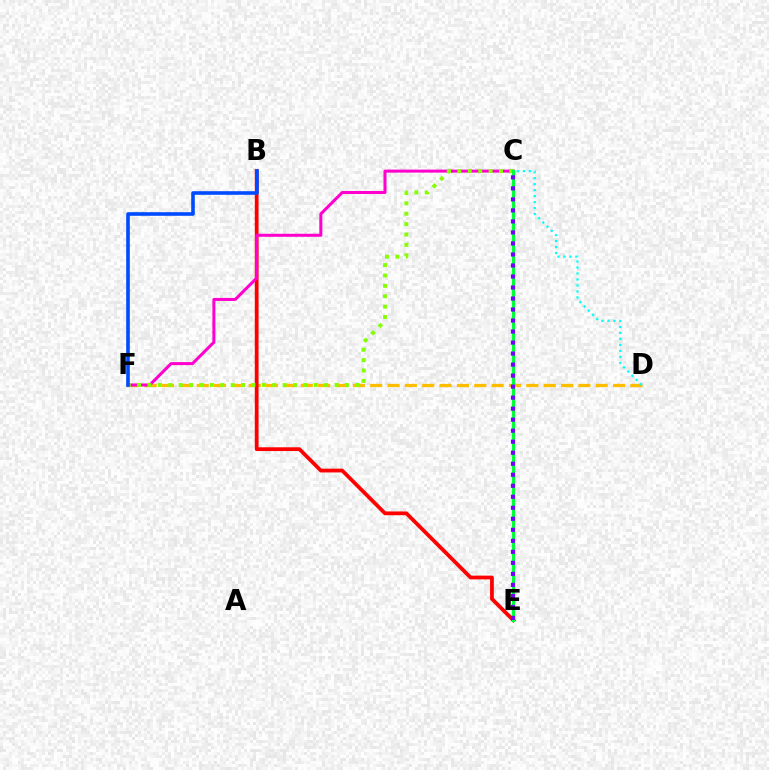{('D', 'F'): [{'color': '#ffbd00', 'line_style': 'dashed', 'thickness': 2.36}], ('B', 'E'): [{'color': '#ff0000', 'line_style': 'solid', 'thickness': 2.71}], ('C', 'F'): [{'color': '#ff00cf', 'line_style': 'solid', 'thickness': 2.17}, {'color': '#84ff00', 'line_style': 'dotted', 'thickness': 2.82}], ('C', 'E'): [{'color': '#00ff39', 'line_style': 'solid', 'thickness': 2.29}, {'color': '#7200ff', 'line_style': 'dotted', 'thickness': 2.99}], ('C', 'D'): [{'color': '#00fff6', 'line_style': 'dotted', 'thickness': 1.62}], ('B', 'F'): [{'color': '#004bff', 'line_style': 'solid', 'thickness': 2.6}]}